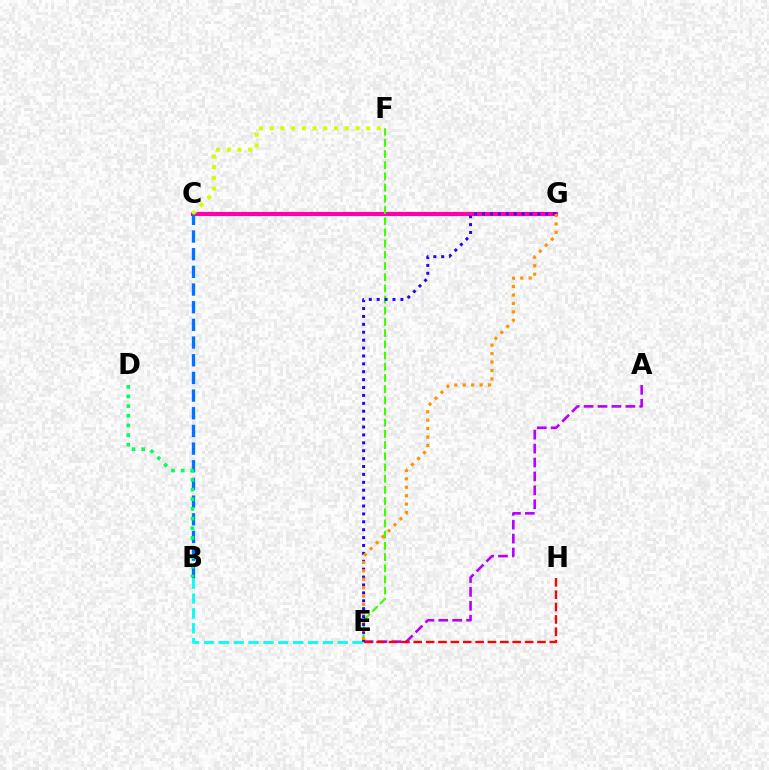{('C', 'G'): [{'color': '#ff00ac', 'line_style': 'solid', 'thickness': 2.97}], ('A', 'E'): [{'color': '#b900ff', 'line_style': 'dashed', 'thickness': 1.89}], ('E', 'H'): [{'color': '#ff0000', 'line_style': 'dashed', 'thickness': 1.68}], ('C', 'F'): [{'color': '#d1ff00', 'line_style': 'dotted', 'thickness': 2.91}], ('B', 'C'): [{'color': '#0074ff', 'line_style': 'dashed', 'thickness': 2.4}], ('E', 'F'): [{'color': '#3dff00', 'line_style': 'dashed', 'thickness': 1.52}], ('B', 'E'): [{'color': '#00fff6', 'line_style': 'dashed', 'thickness': 2.02}], ('E', 'G'): [{'color': '#2500ff', 'line_style': 'dotted', 'thickness': 2.15}, {'color': '#ff9400', 'line_style': 'dotted', 'thickness': 2.29}], ('B', 'D'): [{'color': '#00ff5c', 'line_style': 'dotted', 'thickness': 2.62}]}